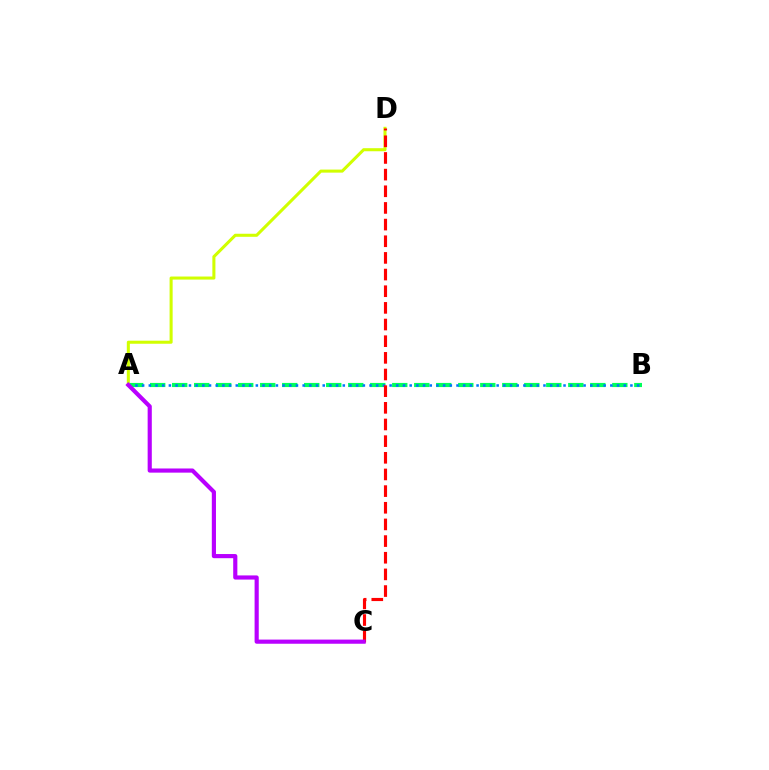{('A', 'B'): [{'color': '#00ff5c', 'line_style': 'dashed', 'thickness': 2.99}, {'color': '#0074ff', 'line_style': 'dotted', 'thickness': 1.82}], ('A', 'D'): [{'color': '#d1ff00', 'line_style': 'solid', 'thickness': 2.2}], ('C', 'D'): [{'color': '#ff0000', 'line_style': 'dashed', 'thickness': 2.26}], ('A', 'C'): [{'color': '#b900ff', 'line_style': 'solid', 'thickness': 2.99}]}